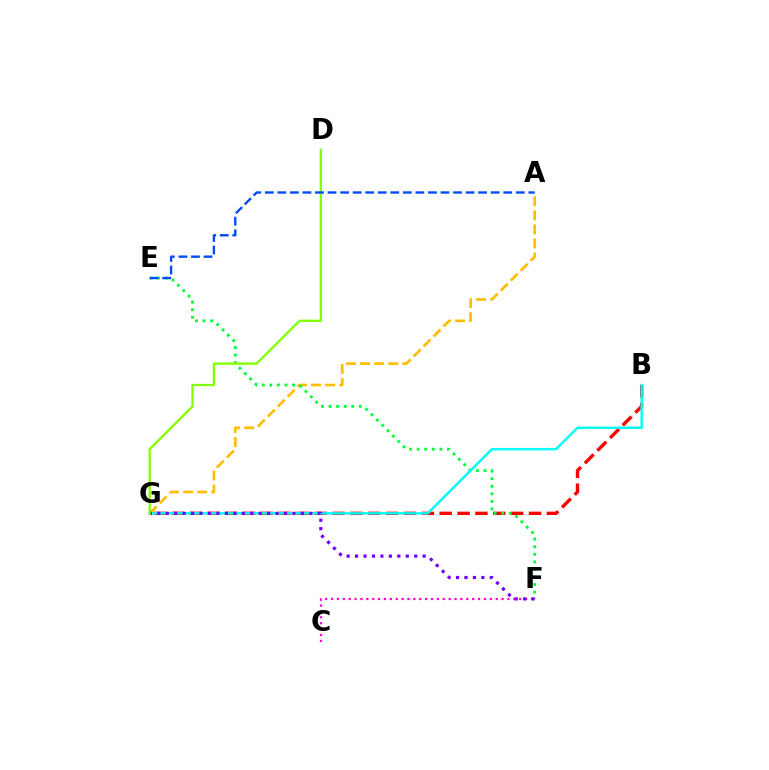{('A', 'G'): [{'color': '#ffbd00', 'line_style': 'dashed', 'thickness': 1.91}], ('B', 'G'): [{'color': '#ff0000', 'line_style': 'dashed', 'thickness': 2.43}, {'color': '#00fff6', 'line_style': 'solid', 'thickness': 1.75}], ('E', 'F'): [{'color': '#00ff39', 'line_style': 'dotted', 'thickness': 2.05}], ('C', 'F'): [{'color': '#ff00cf', 'line_style': 'dotted', 'thickness': 1.6}], ('F', 'G'): [{'color': '#7200ff', 'line_style': 'dotted', 'thickness': 2.29}], ('D', 'G'): [{'color': '#84ff00', 'line_style': 'solid', 'thickness': 1.64}], ('A', 'E'): [{'color': '#004bff', 'line_style': 'dashed', 'thickness': 1.7}]}